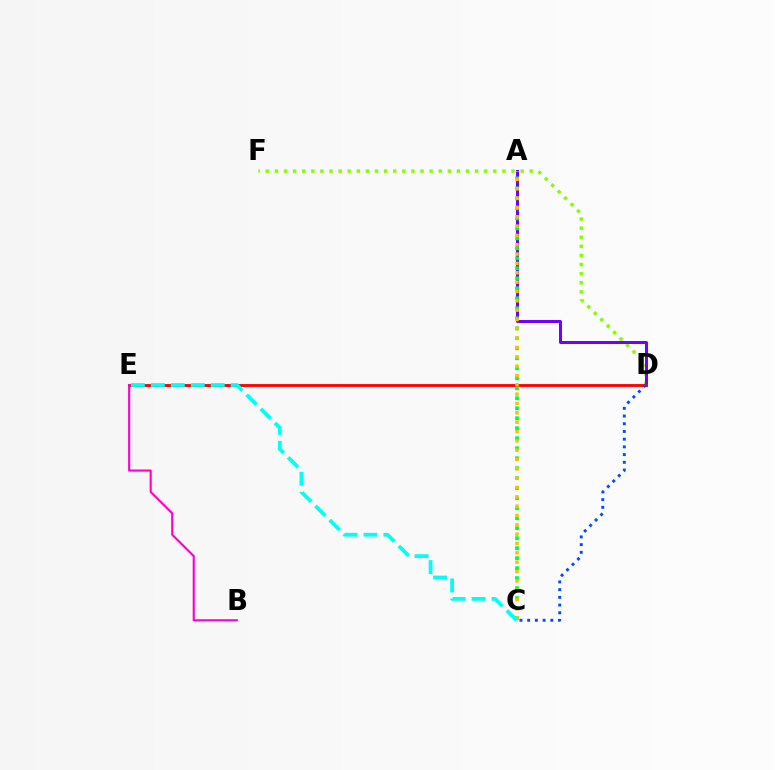{('D', 'F'): [{'color': '#84ff00', 'line_style': 'dotted', 'thickness': 2.47}], ('A', 'D'): [{'color': '#7200ff', 'line_style': 'solid', 'thickness': 2.17}], ('A', 'C'): [{'color': '#00ff39', 'line_style': 'dotted', 'thickness': 2.72}, {'color': '#ffbd00', 'line_style': 'dotted', 'thickness': 2.54}], ('D', 'E'): [{'color': '#ff0000', 'line_style': 'solid', 'thickness': 2.05}], ('C', 'D'): [{'color': '#004bff', 'line_style': 'dotted', 'thickness': 2.09}], ('B', 'E'): [{'color': '#ff00cf', 'line_style': 'solid', 'thickness': 1.53}], ('C', 'E'): [{'color': '#00fff6', 'line_style': 'dashed', 'thickness': 2.71}]}